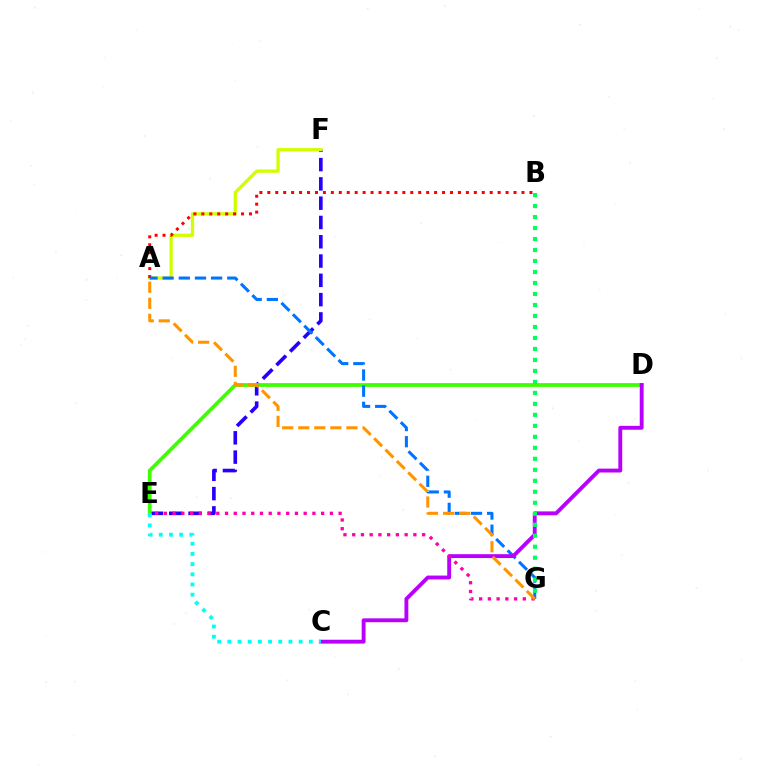{('E', 'F'): [{'color': '#2500ff', 'line_style': 'dashed', 'thickness': 2.62}], ('D', 'E'): [{'color': '#3dff00', 'line_style': 'solid', 'thickness': 2.7}], ('A', 'F'): [{'color': '#d1ff00', 'line_style': 'solid', 'thickness': 2.37}], ('A', 'B'): [{'color': '#ff0000', 'line_style': 'dotted', 'thickness': 2.16}], ('A', 'G'): [{'color': '#0074ff', 'line_style': 'dashed', 'thickness': 2.19}, {'color': '#ff9400', 'line_style': 'dashed', 'thickness': 2.18}], ('C', 'D'): [{'color': '#b900ff', 'line_style': 'solid', 'thickness': 2.79}], ('E', 'G'): [{'color': '#ff00ac', 'line_style': 'dotted', 'thickness': 2.37}], ('B', 'G'): [{'color': '#00ff5c', 'line_style': 'dotted', 'thickness': 2.99}], ('C', 'E'): [{'color': '#00fff6', 'line_style': 'dotted', 'thickness': 2.77}]}